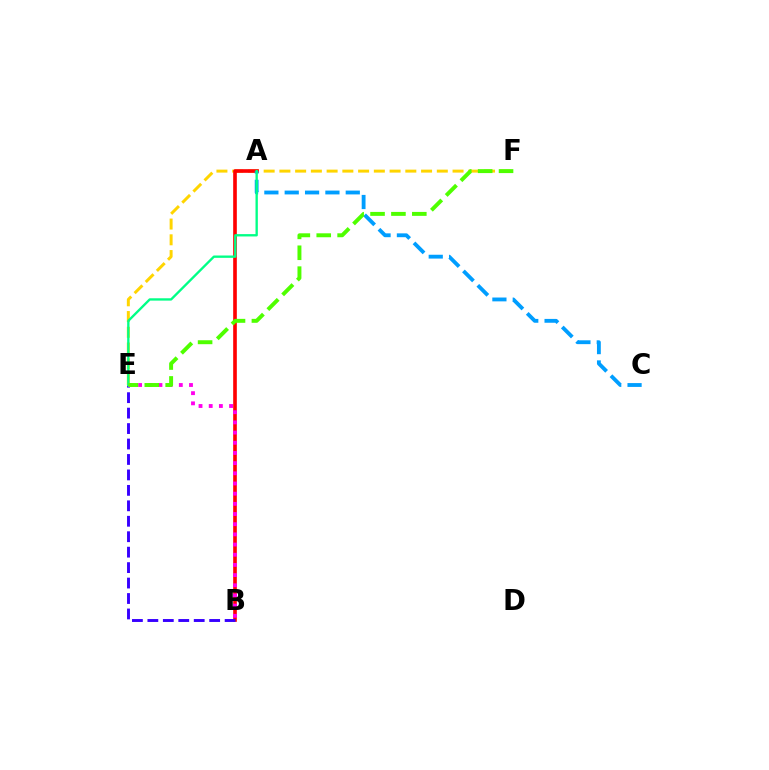{('E', 'F'): [{'color': '#ffd500', 'line_style': 'dashed', 'thickness': 2.14}, {'color': '#4fff00', 'line_style': 'dashed', 'thickness': 2.84}], ('A', 'B'): [{'color': '#ff0000', 'line_style': 'solid', 'thickness': 2.62}], ('B', 'E'): [{'color': '#3700ff', 'line_style': 'dashed', 'thickness': 2.1}, {'color': '#ff00ed', 'line_style': 'dotted', 'thickness': 2.77}], ('A', 'C'): [{'color': '#009eff', 'line_style': 'dashed', 'thickness': 2.76}], ('A', 'E'): [{'color': '#00ff86', 'line_style': 'solid', 'thickness': 1.69}]}